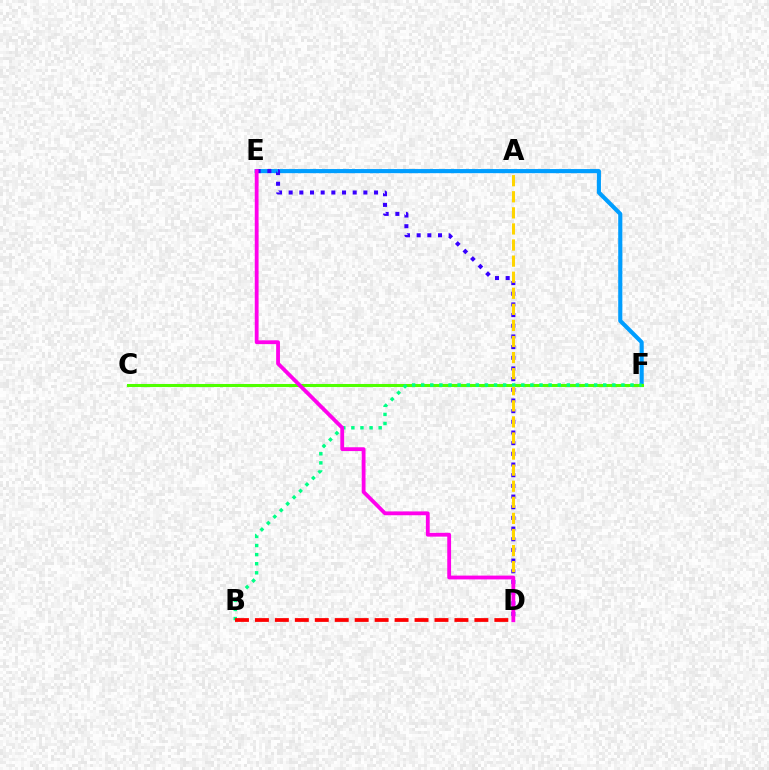{('E', 'F'): [{'color': '#009eff', 'line_style': 'solid', 'thickness': 2.97}], ('C', 'F'): [{'color': '#4fff00', 'line_style': 'solid', 'thickness': 2.2}], ('D', 'E'): [{'color': '#3700ff', 'line_style': 'dotted', 'thickness': 2.9}, {'color': '#ff00ed', 'line_style': 'solid', 'thickness': 2.75}], ('A', 'D'): [{'color': '#ffd500', 'line_style': 'dashed', 'thickness': 2.18}], ('B', 'F'): [{'color': '#00ff86', 'line_style': 'dotted', 'thickness': 2.47}], ('B', 'D'): [{'color': '#ff0000', 'line_style': 'dashed', 'thickness': 2.71}]}